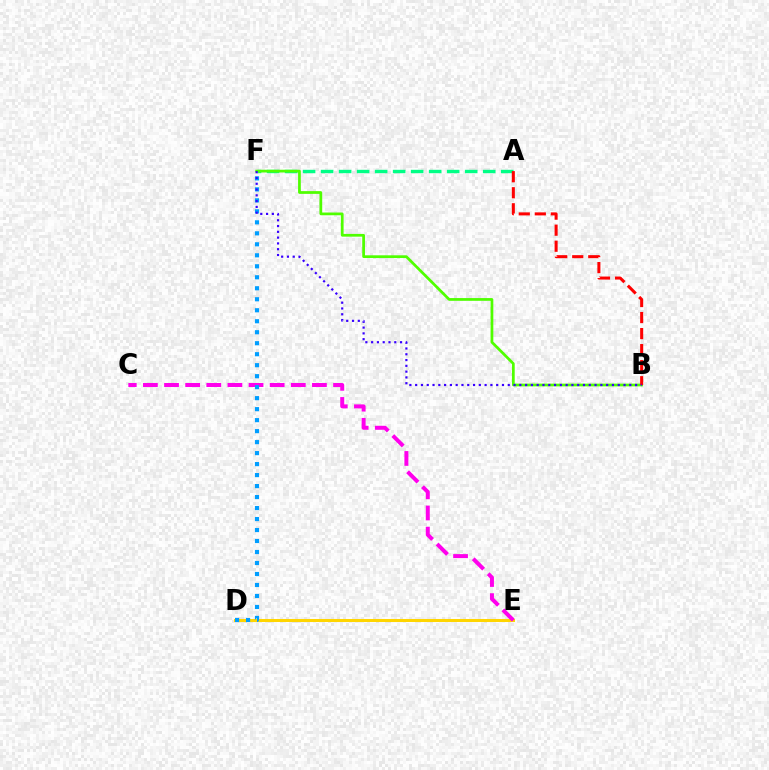{('D', 'E'): [{'color': '#ffd500', 'line_style': 'solid', 'thickness': 2.18}], ('A', 'F'): [{'color': '#00ff86', 'line_style': 'dashed', 'thickness': 2.45}], ('B', 'F'): [{'color': '#4fff00', 'line_style': 'solid', 'thickness': 1.97}, {'color': '#3700ff', 'line_style': 'dotted', 'thickness': 1.57}], ('C', 'E'): [{'color': '#ff00ed', 'line_style': 'dashed', 'thickness': 2.87}], ('A', 'B'): [{'color': '#ff0000', 'line_style': 'dashed', 'thickness': 2.18}], ('D', 'F'): [{'color': '#009eff', 'line_style': 'dotted', 'thickness': 2.99}]}